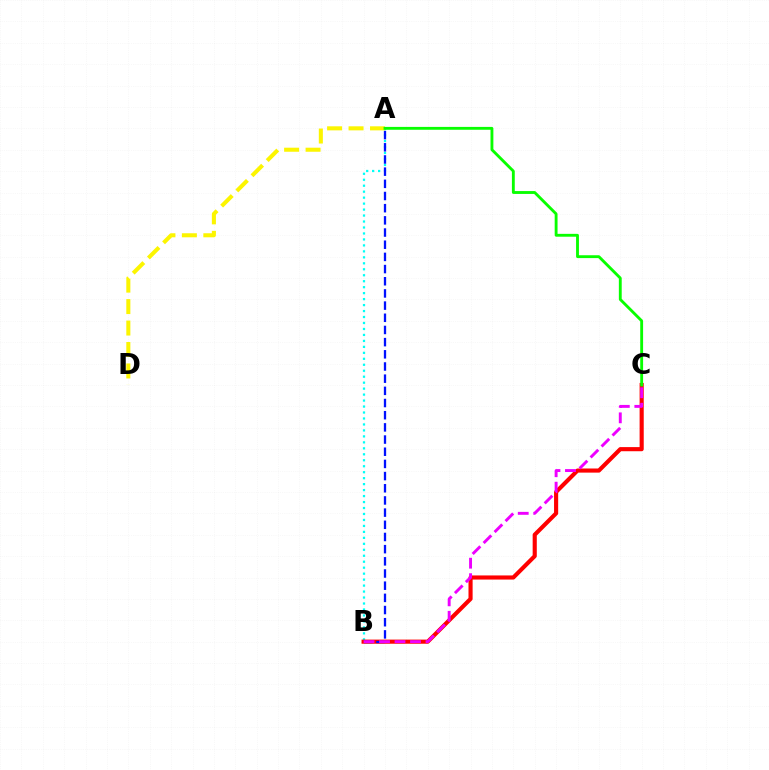{('A', 'B'): [{'color': '#00fff6', 'line_style': 'dotted', 'thickness': 1.62}, {'color': '#0010ff', 'line_style': 'dashed', 'thickness': 1.65}], ('B', 'C'): [{'color': '#ff0000', 'line_style': 'solid', 'thickness': 2.97}, {'color': '#ee00ff', 'line_style': 'dashed', 'thickness': 2.11}], ('A', 'D'): [{'color': '#fcf500', 'line_style': 'dashed', 'thickness': 2.92}], ('A', 'C'): [{'color': '#08ff00', 'line_style': 'solid', 'thickness': 2.06}]}